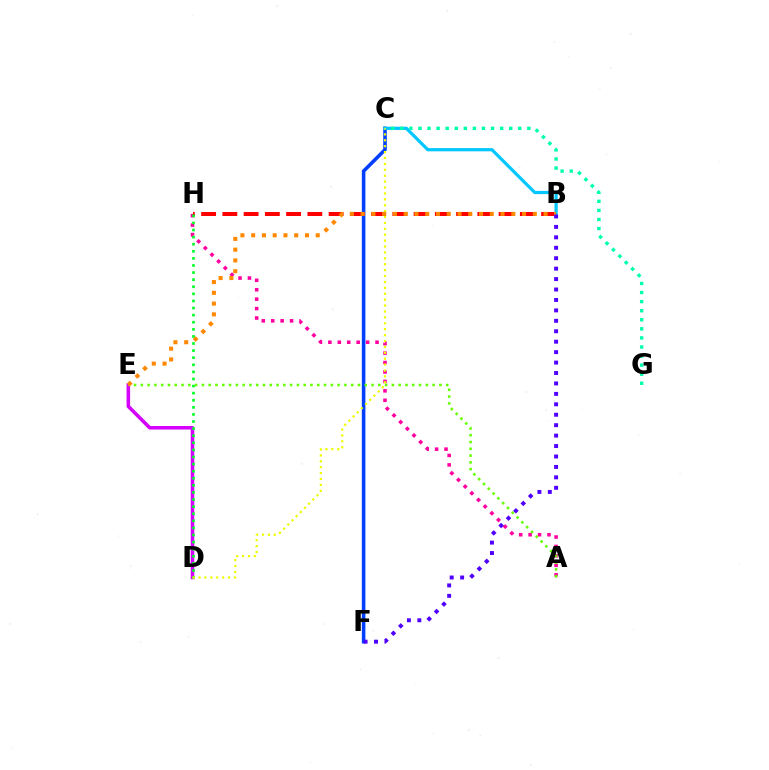{('D', 'E'): [{'color': '#d600ff', 'line_style': 'solid', 'thickness': 2.56}], ('A', 'H'): [{'color': '#ff00a0', 'line_style': 'dotted', 'thickness': 2.56}], ('C', 'F'): [{'color': '#003fff', 'line_style': 'solid', 'thickness': 2.56}], ('B', 'H'): [{'color': '#ff0000', 'line_style': 'dashed', 'thickness': 2.89}], ('B', 'C'): [{'color': '#00c7ff', 'line_style': 'solid', 'thickness': 2.31}], ('A', 'E'): [{'color': '#66ff00', 'line_style': 'dotted', 'thickness': 1.84}], ('D', 'H'): [{'color': '#00ff27', 'line_style': 'dotted', 'thickness': 1.93}], ('C', 'G'): [{'color': '#00ffaf', 'line_style': 'dotted', 'thickness': 2.47}], ('C', 'D'): [{'color': '#eeff00', 'line_style': 'dotted', 'thickness': 1.6}], ('B', 'E'): [{'color': '#ff8800', 'line_style': 'dotted', 'thickness': 2.92}], ('B', 'F'): [{'color': '#4f00ff', 'line_style': 'dotted', 'thickness': 2.84}]}